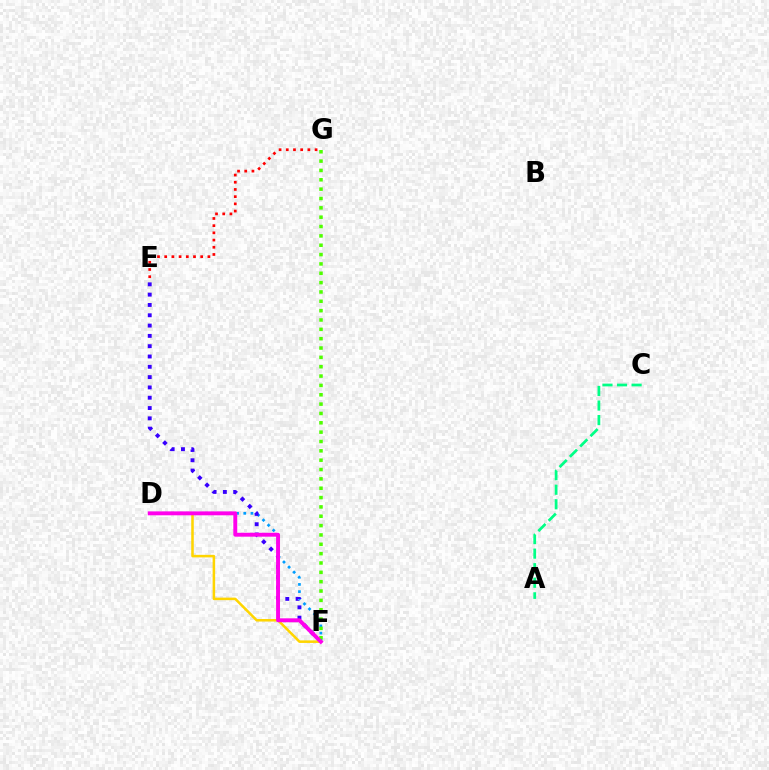{('D', 'F'): [{'color': '#009eff', 'line_style': 'dotted', 'thickness': 1.95}, {'color': '#ffd500', 'line_style': 'solid', 'thickness': 1.83}, {'color': '#ff00ed', 'line_style': 'solid', 'thickness': 2.81}], ('E', 'F'): [{'color': '#3700ff', 'line_style': 'dotted', 'thickness': 2.8}], ('E', 'G'): [{'color': '#ff0000', 'line_style': 'dotted', 'thickness': 1.96}], ('F', 'G'): [{'color': '#4fff00', 'line_style': 'dotted', 'thickness': 2.54}], ('A', 'C'): [{'color': '#00ff86', 'line_style': 'dashed', 'thickness': 1.98}]}